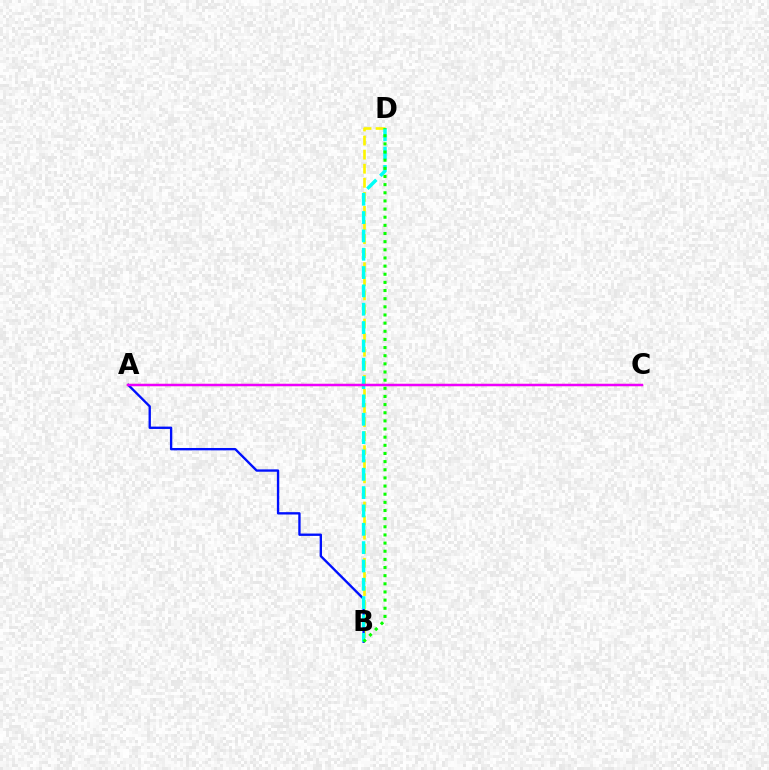{('B', 'D'): [{'color': '#fcf500', 'line_style': 'dashed', 'thickness': 1.91}, {'color': '#00fff6', 'line_style': 'dashed', 'thickness': 2.49}, {'color': '#08ff00', 'line_style': 'dotted', 'thickness': 2.21}], ('A', 'B'): [{'color': '#0010ff', 'line_style': 'solid', 'thickness': 1.69}], ('A', 'C'): [{'color': '#ff0000', 'line_style': 'solid', 'thickness': 1.53}, {'color': '#ee00ff', 'line_style': 'solid', 'thickness': 1.73}]}